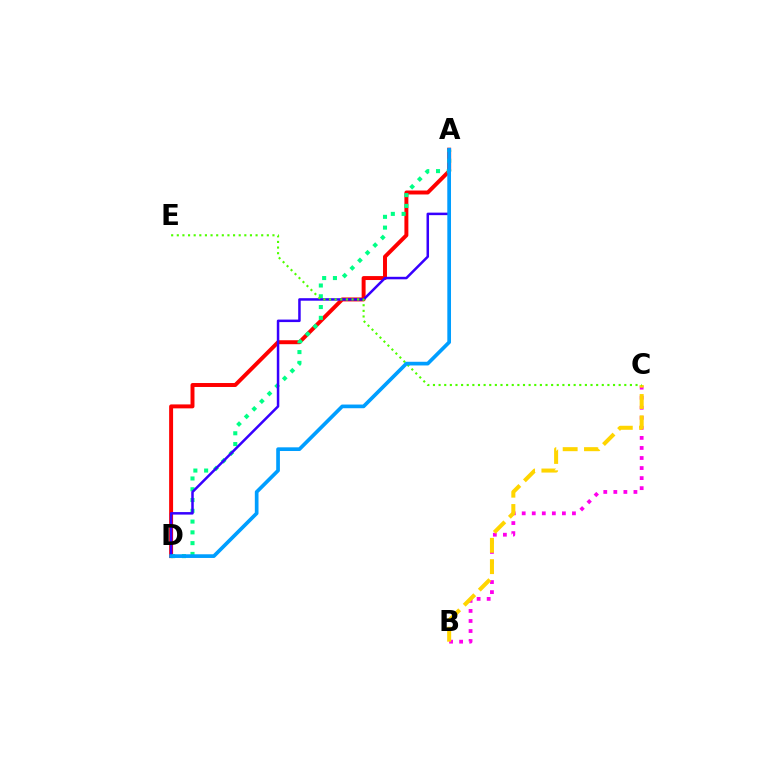{('A', 'D'): [{'color': '#ff0000', 'line_style': 'solid', 'thickness': 2.85}, {'color': '#00ff86', 'line_style': 'dotted', 'thickness': 2.93}, {'color': '#3700ff', 'line_style': 'solid', 'thickness': 1.81}, {'color': '#009eff', 'line_style': 'solid', 'thickness': 2.65}], ('B', 'C'): [{'color': '#ff00ed', 'line_style': 'dotted', 'thickness': 2.73}, {'color': '#ffd500', 'line_style': 'dashed', 'thickness': 2.9}], ('C', 'E'): [{'color': '#4fff00', 'line_style': 'dotted', 'thickness': 1.53}]}